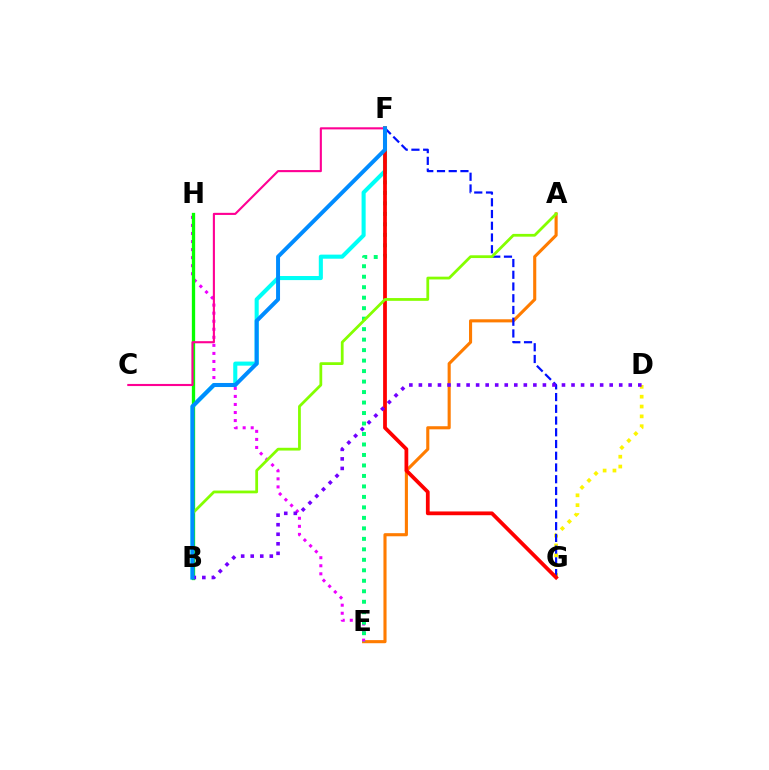{('D', 'G'): [{'color': '#fcf500', 'line_style': 'dotted', 'thickness': 2.67}], ('B', 'F'): [{'color': '#00fff6', 'line_style': 'solid', 'thickness': 2.94}, {'color': '#008cff', 'line_style': 'solid', 'thickness': 2.85}], ('A', 'E'): [{'color': '#ff7c00', 'line_style': 'solid', 'thickness': 2.24}], ('E', 'H'): [{'color': '#ee00ff', 'line_style': 'dotted', 'thickness': 2.19}], ('E', 'F'): [{'color': '#00ff74', 'line_style': 'dotted', 'thickness': 2.85}], ('F', 'G'): [{'color': '#0010ff', 'line_style': 'dashed', 'thickness': 1.59}, {'color': '#ff0000', 'line_style': 'solid', 'thickness': 2.71}], ('B', 'H'): [{'color': '#08ff00', 'line_style': 'solid', 'thickness': 2.38}], ('A', 'B'): [{'color': '#84ff00', 'line_style': 'solid', 'thickness': 2.0}], ('C', 'F'): [{'color': '#ff0094', 'line_style': 'solid', 'thickness': 1.52}], ('B', 'D'): [{'color': '#7200ff', 'line_style': 'dotted', 'thickness': 2.59}]}